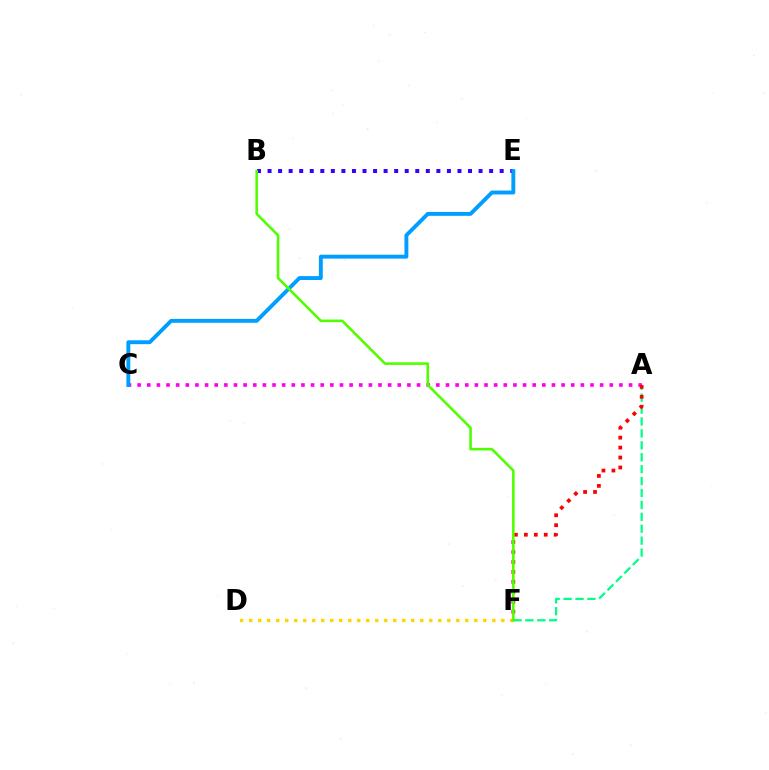{('B', 'E'): [{'color': '#3700ff', 'line_style': 'dotted', 'thickness': 2.87}], ('D', 'F'): [{'color': '#ffd500', 'line_style': 'dotted', 'thickness': 2.45}], ('A', 'F'): [{'color': '#00ff86', 'line_style': 'dashed', 'thickness': 1.62}, {'color': '#ff0000', 'line_style': 'dotted', 'thickness': 2.7}], ('A', 'C'): [{'color': '#ff00ed', 'line_style': 'dotted', 'thickness': 2.62}], ('C', 'E'): [{'color': '#009eff', 'line_style': 'solid', 'thickness': 2.8}], ('B', 'F'): [{'color': '#4fff00', 'line_style': 'solid', 'thickness': 1.86}]}